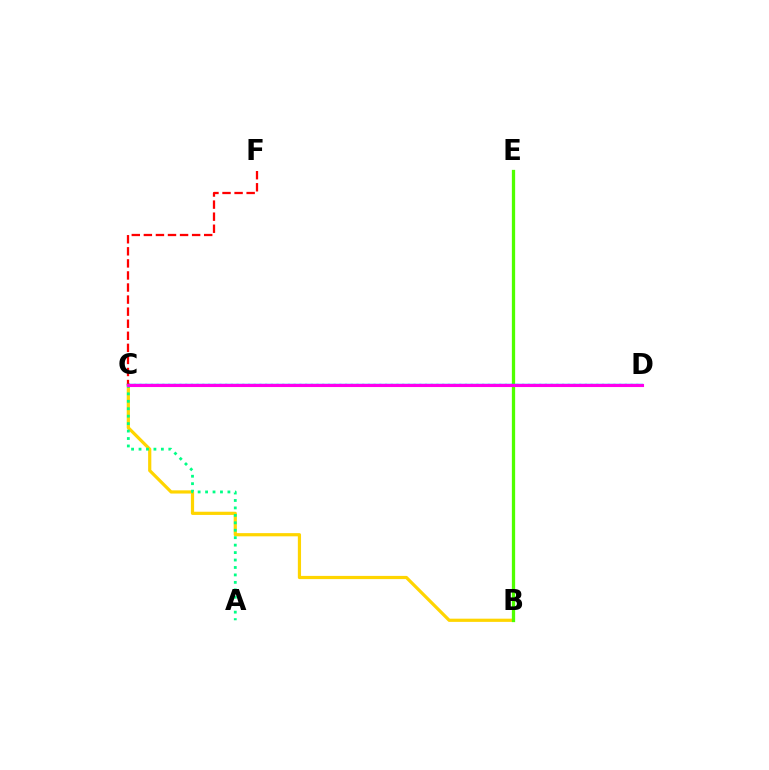{('B', 'C'): [{'color': '#ffd500', 'line_style': 'solid', 'thickness': 2.31}], ('A', 'C'): [{'color': '#00ff86', 'line_style': 'dotted', 'thickness': 2.02}], ('C', 'D'): [{'color': '#3700ff', 'line_style': 'dotted', 'thickness': 1.55}, {'color': '#009eff', 'line_style': 'solid', 'thickness': 1.74}, {'color': '#ff00ed', 'line_style': 'solid', 'thickness': 2.24}], ('C', 'F'): [{'color': '#ff0000', 'line_style': 'dashed', 'thickness': 1.64}], ('B', 'E'): [{'color': '#4fff00', 'line_style': 'solid', 'thickness': 2.36}]}